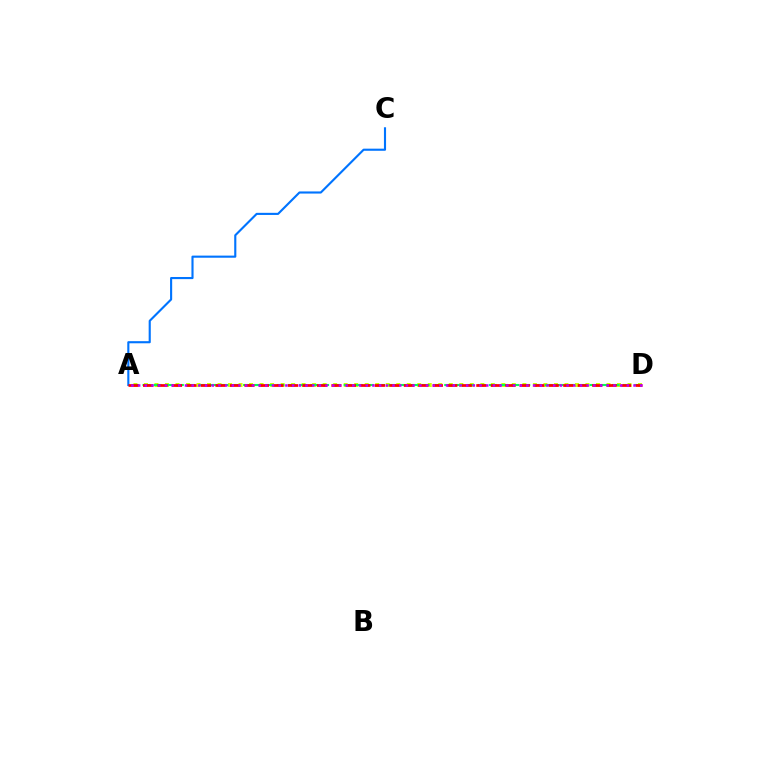{('A', 'D'): [{'color': '#d1ff00', 'line_style': 'dotted', 'thickness': 2.86}, {'color': '#00ff5c', 'line_style': 'dashed', 'thickness': 1.52}, {'color': '#ff0000', 'line_style': 'dashed', 'thickness': 1.97}, {'color': '#b900ff', 'line_style': 'dotted', 'thickness': 1.82}], ('A', 'C'): [{'color': '#0074ff', 'line_style': 'solid', 'thickness': 1.53}]}